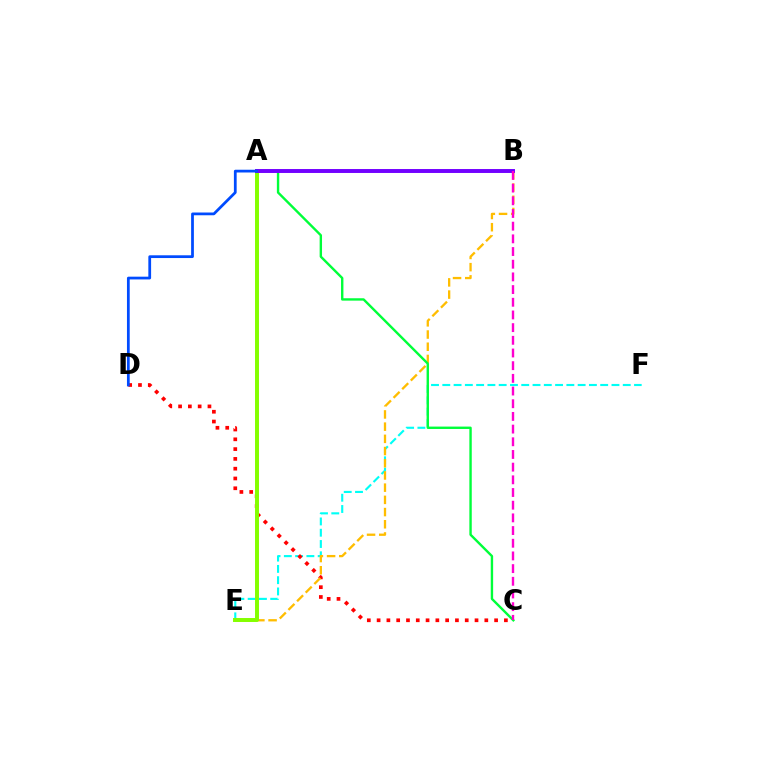{('E', 'F'): [{'color': '#00fff6', 'line_style': 'dashed', 'thickness': 1.53}], ('C', 'D'): [{'color': '#ff0000', 'line_style': 'dotted', 'thickness': 2.66}], ('B', 'E'): [{'color': '#ffbd00', 'line_style': 'dashed', 'thickness': 1.66}], ('A', 'C'): [{'color': '#00ff39', 'line_style': 'solid', 'thickness': 1.72}], ('A', 'E'): [{'color': '#84ff00', 'line_style': 'solid', 'thickness': 2.85}], ('A', 'B'): [{'color': '#7200ff', 'line_style': 'solid', 'thickness': 2.83}], ('B', 'C'): [{'color': '#ff00cf', 'line_style': 'dashed', 'thickness': 1.72}], ('A', 'D'): [{'color': '#004bff', 'line_style': 'solid', 'thickness': 1.98}]}